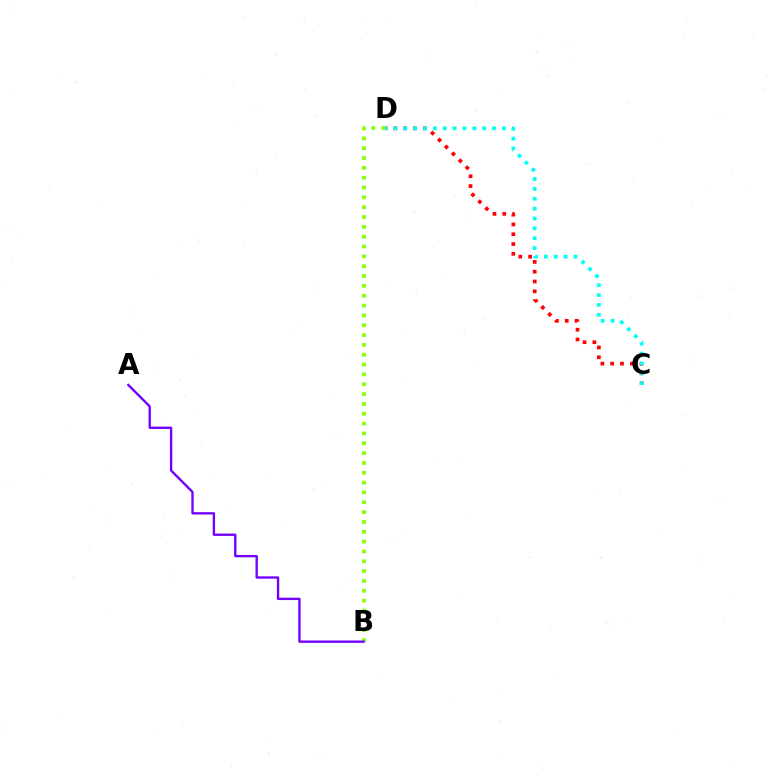{('B', 'D'): [{'color': '#84ff00', 'line_style': 'dotted', 'thickness': 2.67}], ('C', 'D'): [{'color': '#ff0000', 'line_style': 'dotted', 'thickness': 2.66}, {'color': '#00fff6', 'line_style': 'dotted', 'thickness': 2.68}], ('A', 'B'): [{'color': '#7200ff', 'line_style': 'solid', 'thickness': 1.69}]}